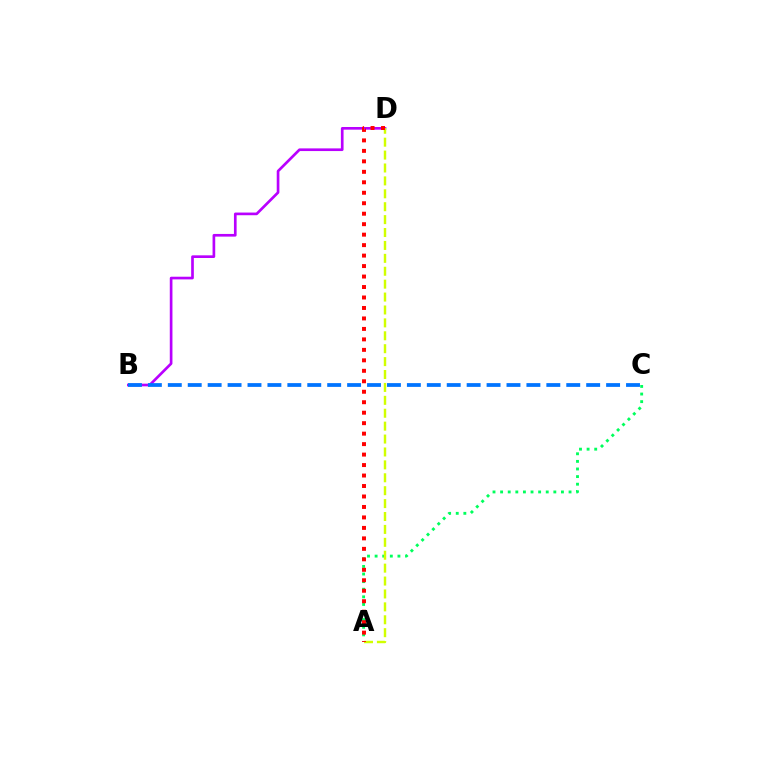{('B', 'D'): [{'color': '#b900ff', 'line_style': 'solid', 'thickness': 1.92}], ('A', 'C'): [{'color': '#00ff5c', 'line_style': 'dotted', 'thickness': 2.07}], ('A', 'D'): [{'color': '#d1ff00', 'line_style': 'dashed', 'thickness': 1.75}, {'color': '#ff0000', 'line_style': 'dotted', 'thickness': 2.85}], ('B', 'C'): [{'color': '#0074ff', 'line_style': 'dashed', 'thickness': 2.71}]}